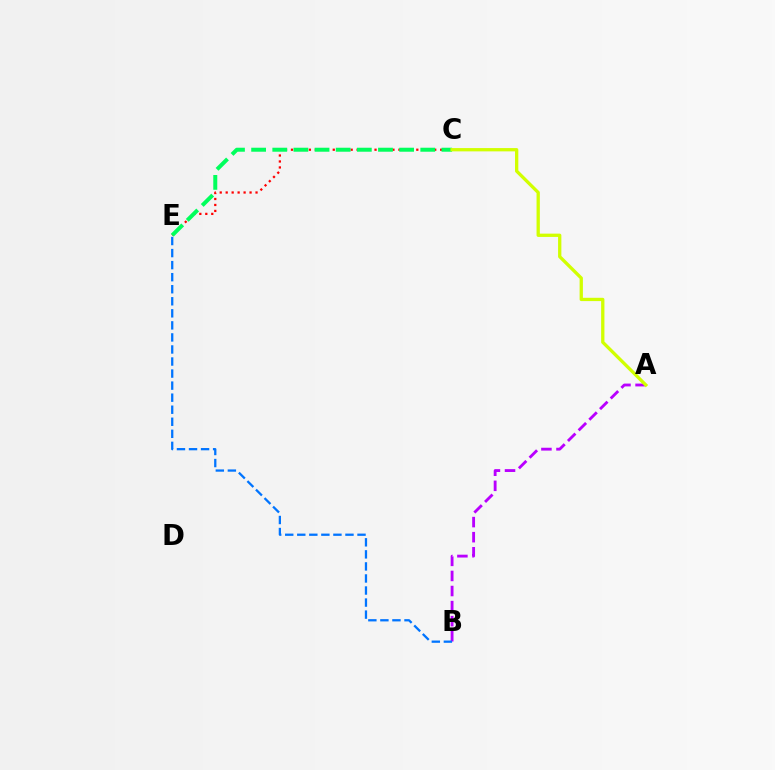{('C', 'E'): [{'color': '#ff0000', 'line_style': 'dotted', 'thickness': 1.62}, {'color': '#00ff5c', 'line_style': 'dashed', 'thickness': 2.87}], ('A', 'B'): [{'color': '#b900ff', 'line_style': 'dashed', 'thickness': 2.05}], ('B', 'E'): [{'color': '#0074ff', 'line_style': 'dashed', 'thickness': 1.64}], ('A', 'C'): [{'color': '#d1ff00', 'line_style': 'solid', 'thickness': 2.37}]}